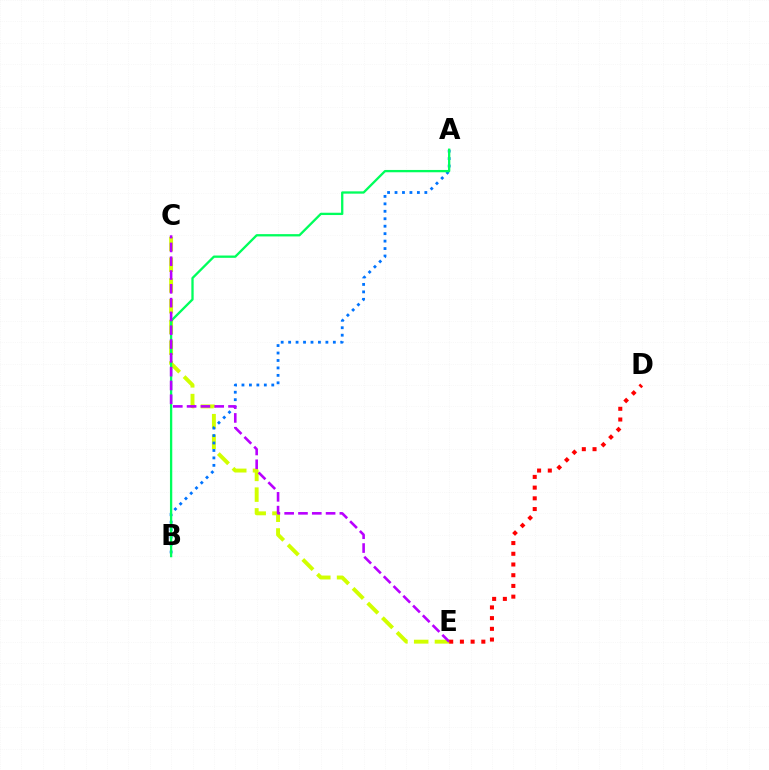{('C', 'E'): [{'color': '#d1ff00', 'line_style': 'dashed', 'thickness': 2.82}, {'color': '#b900ff', 'line_style': 'dashed', 'thickness': 1.88}], ('A', 'B'): [{'color': '#0074ff', 'line_style': 'dotted', 'thickness': 2.03}, {'color': '#00ff5c', 'line_style': 'solid', 'thickness': 1.66}], ('D', 'E'): [{'color': '#ff0000', 'line_style': 'dotted', 'thickness': 2.91}]}